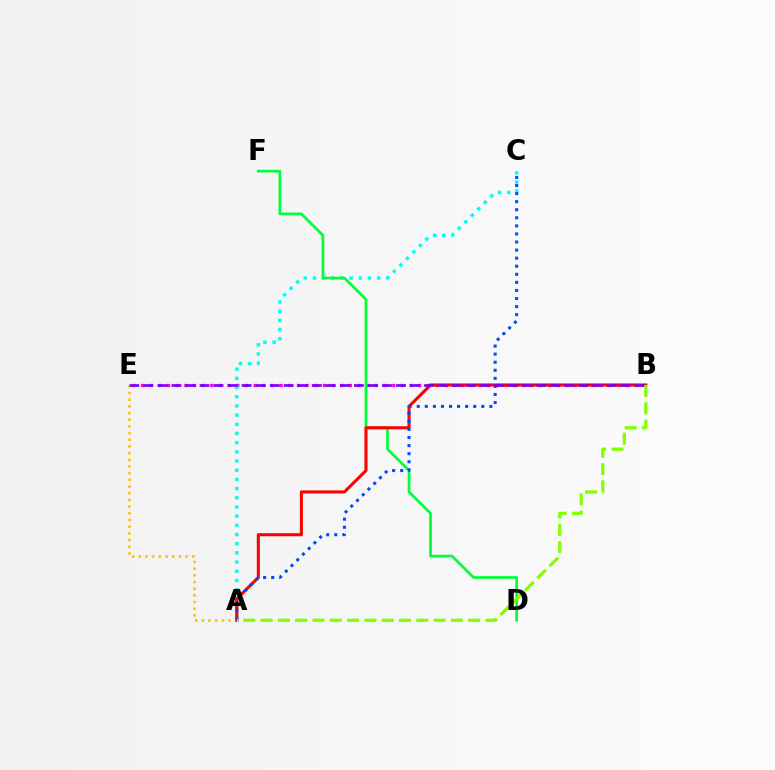{('B', 'E'): [{'color': '#ff00cf', 'line_style': 'dotted', 'thickness': 2.35}, {'color': '#7200ff', 'line_style': 'dashed', 'thickness': 1.91}], ('A', 'C'): [{'color': '#00fff6', 'line_style': 'dotted', 'thickness': 2.5}, {'color': '#004bff', 'line_style': 'dotted', 'thickness': 2.19}], ('D', 'F'): [{'color': '#00ff39', 'line_style': 'solid', 'thickness': 1.95}], ('A', 'E'): [{'color': '#ffbd00', 'line_style': 'dotted', 'thickness': 1.82}], ('A', 'B'): [{'color': '#ff0000', 'line_style': 'solid', 'thickness': 2.22}, {'color': '#84ff00', 'line_style': 'dashed', 'thickness': 2.35}]}